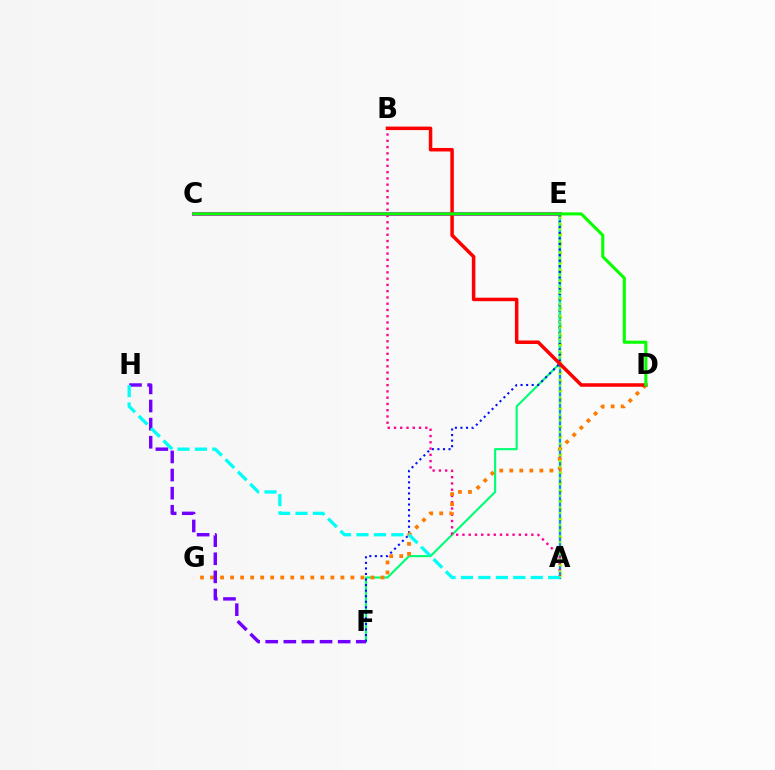{('C', 'E'): [{'color': '#ee00ff', 'line_style': 'solid', 'thickness': 2.83}], ('A', 'E'): [{'color': '#fcf500', 'line_style': 'dotted', 'thickness': 2.49}, {'color': '#008cff', 'line_style': 'solid', 'thickness': 1.67}, {'color': '#84ff00', 'line_style': 'dotted', 'thickness': 1.57}], ('E', 'F'): [{'color': '#00ff74', 'line_style': 'solid', 'thickness': 1.54}, {'color': '#0010ff', 'line_style': 'dotted', 'thickness': 1.51}], ('A', 'B'): [{'color': '#ff0094', 'line_style': 'dotted', 'thickness': 1.7}], ('D', 'G'): [{'color': '#ff7c00', 'line_style': 'dotted', 'thickness': 2.72}], ('B', 'D'): [{'color': '#ff0000', 'line_style': 'solid', 'thickness': 2.52}], ('F', 'H'): [{'color': '#7200ff', 'line_style': 'dashed', 'thickness': 2.46}], ('C', 'D'): [{'color': '#08ff00', 'line_style': 'solid', 'thickness': 2.22}], ('A', 'H'): [{'color': '#00fff6', 'line_style': 'dashed', 'thickness': 2.37}]}